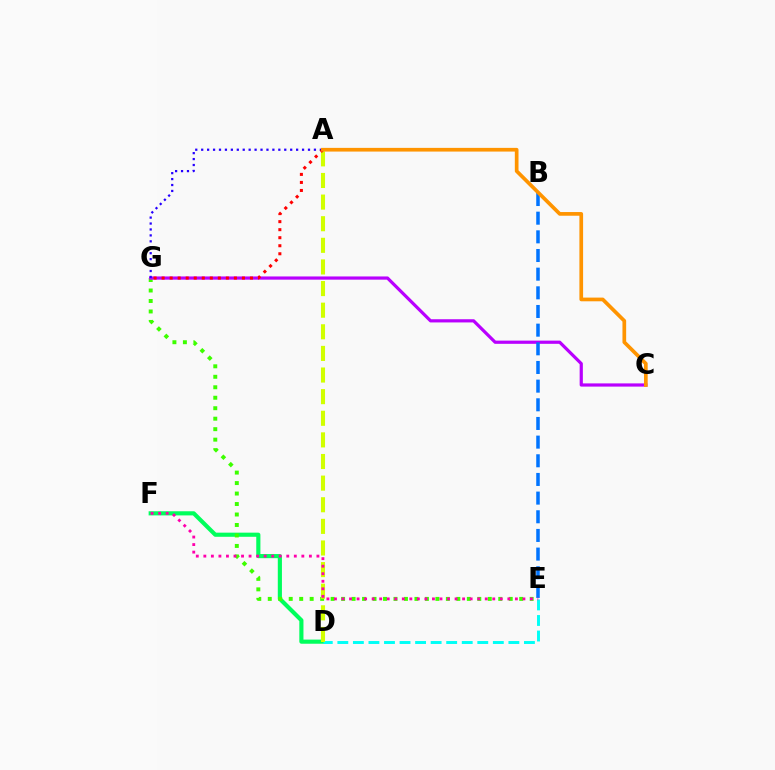{('D', 'F'): [{'color': '#00ff5c', 'line_style': 'solid', 'thickness': 2.98}], ('D', 'E'): [{'color': '#00fff6', 'line_style': 'dashed', 'thickness': 2.11}], ('E', 'G'): [{'color': '#3dff00', 'line_style': 'dotted', 'thickness': 2.85}], ('A', 'D'): [{'color': '#d1ff00', 'line_style': 'dashed', 'thickness': 2.94}], ('C', 'G'): [{'color': '#b900ff', 'line_style': 'solid', 'thickness': 2.3}], ('A', 'G'): [{'color': '#2500ff', 'line_style': 'dotted', 'thickness': 1.61}, {'color': '#ff0000', 'line_style': 'dotted', 'thickness': 2.18}], ('B', 'E'): [{'color': '#0074ff', 'line_style': 'dashed', 'thickness': 2.54}], ('E', 'F'): [{'color': '#ff00ac', 'line_style': 'dotted', 'thickness': 2.05}], ('A', 'C'): [{'color': '#ff9400', 'line_style': 'solid', 'thickness': 2.66}]}